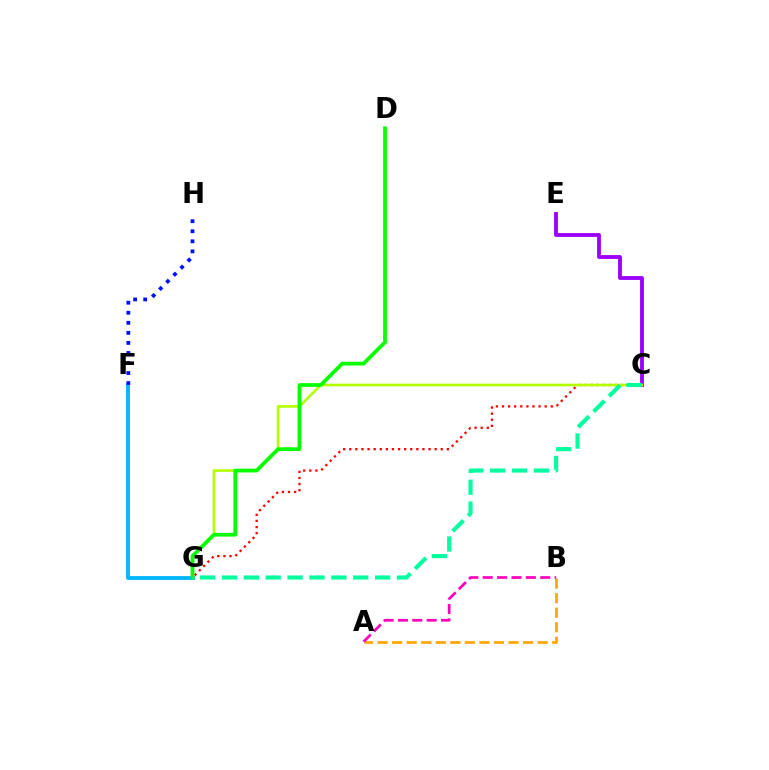{('F', 'G'): [{'color': '#00b5ff', 'line_style': 'solid', 'thickness': 2.74}], ('C', 'E'): [{'color': '#9b00ff', 'line_style': 'solid', 'thickness': 2.76}], ('F', 'H'): [{'color': '#0010ff', 'line_style': 'dotted', 'thickness': 2.73}], ('A', 'B'): [{'color': '#ffa500', 'line_style': 'dashed', 'thickness': 1.98}, {'color': '#ff00bd', 'line_style': 'dashed', 'thickness': 1.95}], ('C', 'G'): [{'color': '#ff0000', 'line_style': 'dotted', 'thickness': 1.66}, {'color': '#b3ff00', 'line_style': 'solid', 'thickness': 1.87}, {'color': '#00ff9d', 'line_style': 'dashed', 'thickness': 2.97}], ('D', 'G'): [{'color': '#08ff00', 'line_style': 'solid', 'thickness': 2.71}]}